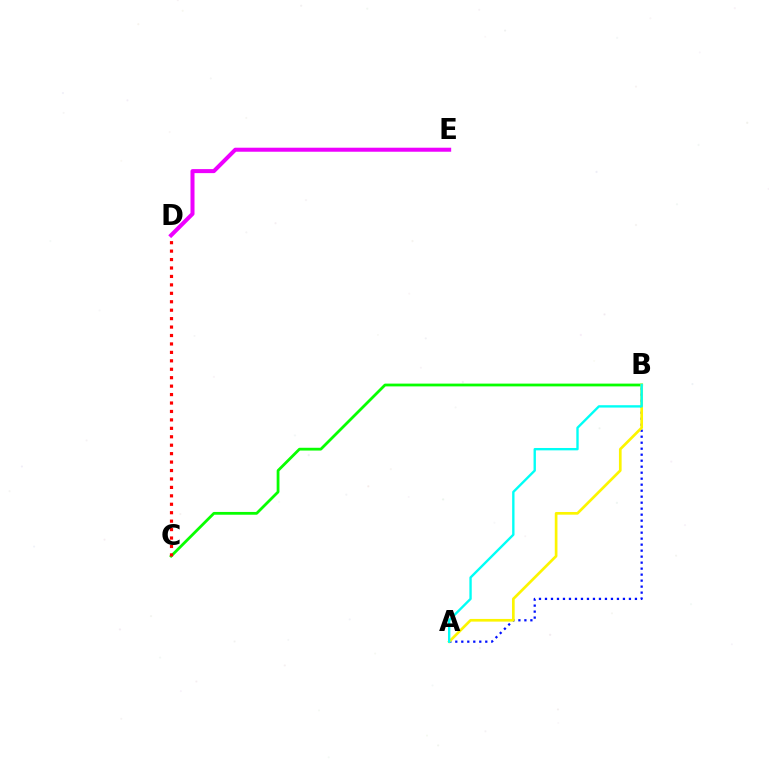{('B', 'C'): [{'color': '#08ff00', 'line_style': 'solid', 'thickness': 2.0}], ('A', 'B'): [{'color': '#0010ff', 'line_style': 'dotted', 'thickness': 1.63}, {'color': '#fcf500', 'line_style': 'solid', 'thickness': 1.93}, {'color': '#00fff6', 'line_style': 'solid', 'thickness': 1.7}], ('C', 'D'): [{'color': '#ff0000', 'line_style': 'dotted', 'thickness': 2.29}], ('D', 'E'): [{'color': '#ee00ff', 'line_style': 'solid', 'thickness': 2.89}]}